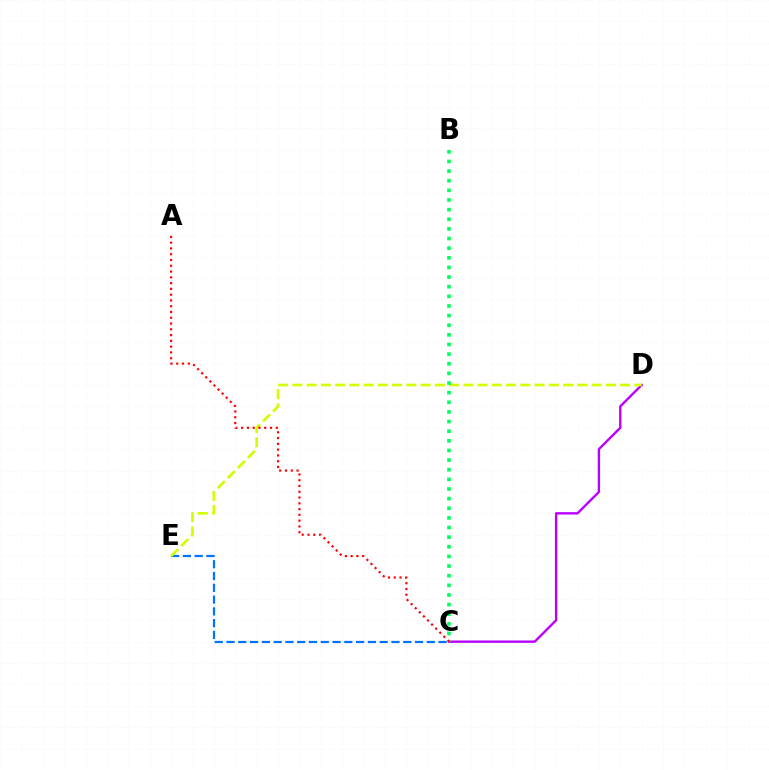{('C', 'D'): [{'color': '#b900ff', 'line_style': 'solid', 'thickness': 1.7}], ('C', 'E'): [{'color': '#0074ff', 'line_style': 'dashed', 'thickness': 1.6}], ('D', 'E'): [{'color': '#d1ff00', 'line_style': 'dashed', 'thickness': 1.94}], ('B', 'C'): [{'color': '#00ff5c', 'line_style': 'dotted', 'thickness': 2.62}], ('A', 'C'): [{'color': '#ff0000', 'line_style': 'dotted', 'thickness': 1.57}]}